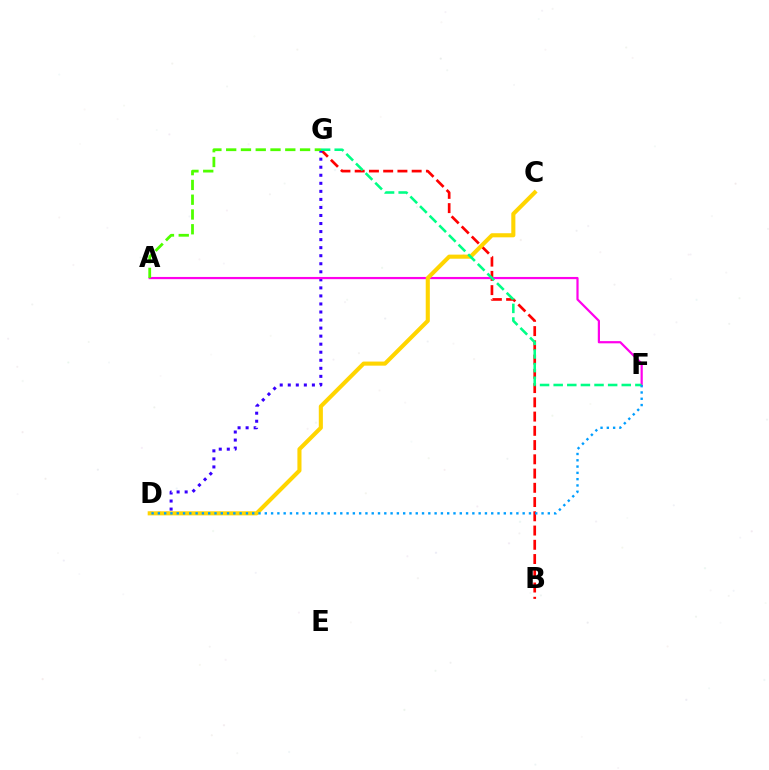{('B', 'G'): [{'color': '#ff0000', 'line_style': 'dashed', 'thickness': 1.94}], ('D', 'G'): [{'color': '#3700ff', 'line_style': 'dotted', 'thickness': 2.19}], ('A', 'F'): [{'color': '#ff00ed', 'line_style': 'solid', 'thickness': 1.59}], ('C', 'D'): [{'color': '#ffd500', 'line_style': 'solid', 'thickness': 2.95}], ('F', 'G'): [{'color': '#00ff86', 'line_style': 'dashed', 'thickness': 1.85}], ('D', 'F'): [{'color': '#009eff', 'line_style': 'dotted', 'thickness': 1.71}], ('A', 'G'): [{'color': '#4fff00', 'line_style': 'dashed', 'thickness': 2.01}]}